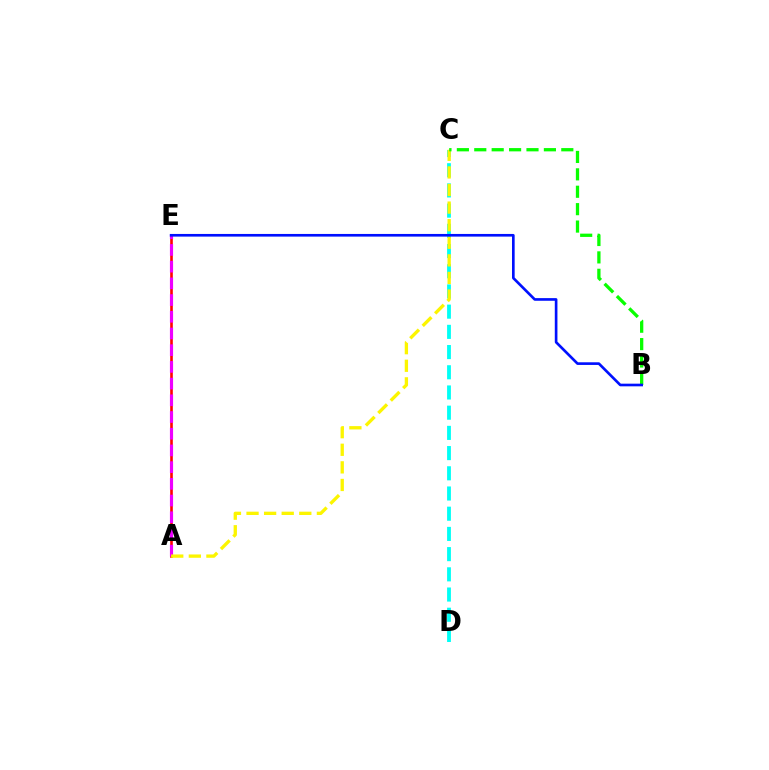{('C', 'D'): [{'color': '#00fff6', 'line_style': 'dashed', 'thickness': 2.74}], ('A', 'E'): [{'color': '#ff0000', 'line_style': 'solid', 'thickness': 1.89}, {'color': '#ee00ff', 'line_style': 'dashed', 'thickness': 2.27}], ('A', 'C'): [{'color': '#fcf500', 'line_style': 'dashed', 'thickness': 2.39}], ('B', 'C'): [{'color': '#08ff00', 'line_style': 'dashed', 'thickness': 2.36}], ('B', 'E'): [{'color': '#0010ff', 'line_style': 'solid', 'thickness': 1.91}]}